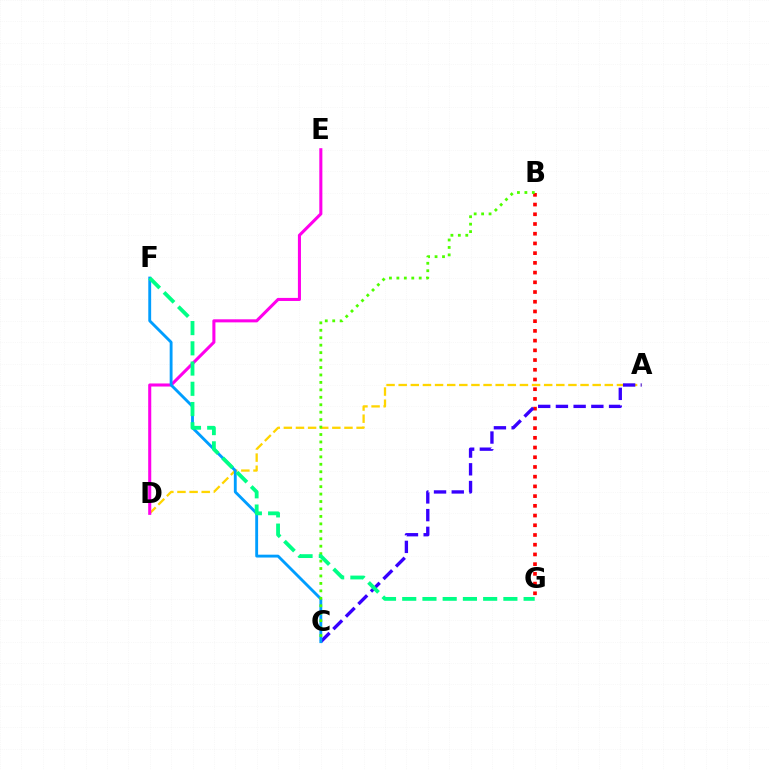{('A', 'D'): [{'color': '#ffd500', 'line_style': 'dashed', 'thickness': 1.65}], ('B', 'G'): [{'color': '#ff0000', 'line_style': 'dotted', 'thickness': 2.64}], ('A', 'C'): [{'color': '#3700ff', 'line_style': 'dashed', 'thickness': 2.41}], ('D', 'E'): [{'color': '#ff00ed', 'line_style': 'solid', 'thickness': 2.21}], ('C', 'F'): [{'color': '#009eff', 'line_style': 'solid', 'thickness': 2.06}], ('B', 'C'): [{'color': '#4fff00', 'line_style': 'dotted', 'thickness': 2.02}], ('F', 'G'): [{'color': '#00ff86', 'line_style': 'dashed', 'thickness': 2.75}]}